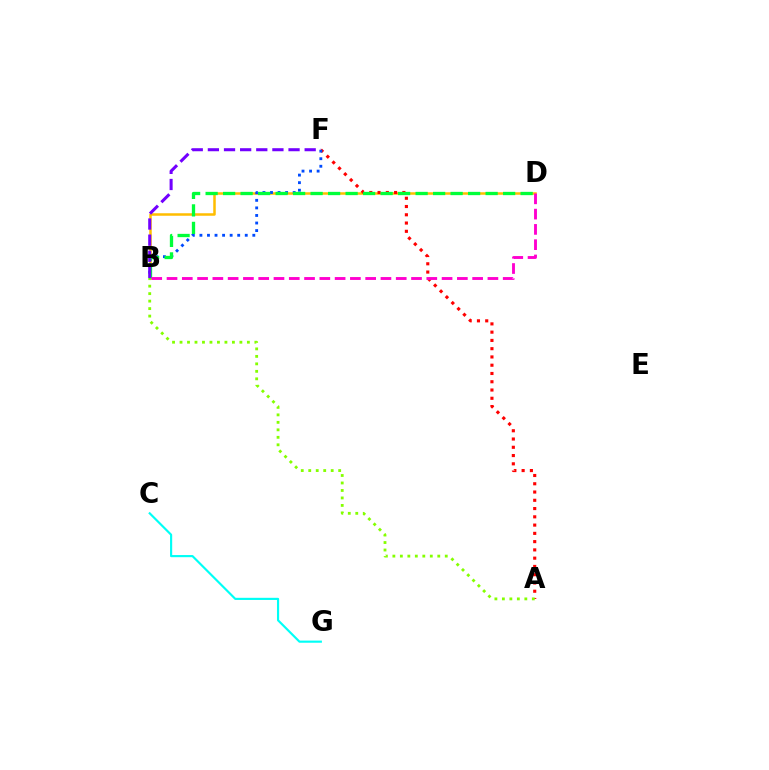{('C', 'G'): [{'color': '#00fff6', 'line_style': 'solid', 'thickness': 1.55}], ('B', 'D'): [{'color': '#ffbd00', 'line_style': 'solid', 'thickness': 1.81}, {'color': '#00ff39', 'line_style': 'dashed', 'thickness': 2.38}, {'color': '#ff00cf', 'line_style': 'dashed', 'thickness': 2.08}], ('A', 'F'): [{'color': '#ff0000', 'line_style': 'dotted', 'thickness': 2.25}], ('B', 'F'): [{'color': '#004bff', 'line_style': 'dotted', 'thickness': 2.05}, {'color': '#7200ff', 'line_style': 'dashed', 'thickness': 2.19}], ('A', 'B'): [{'color': '#84ff00', 'line_style': 'dotted', 'thickness': 2.03}]}